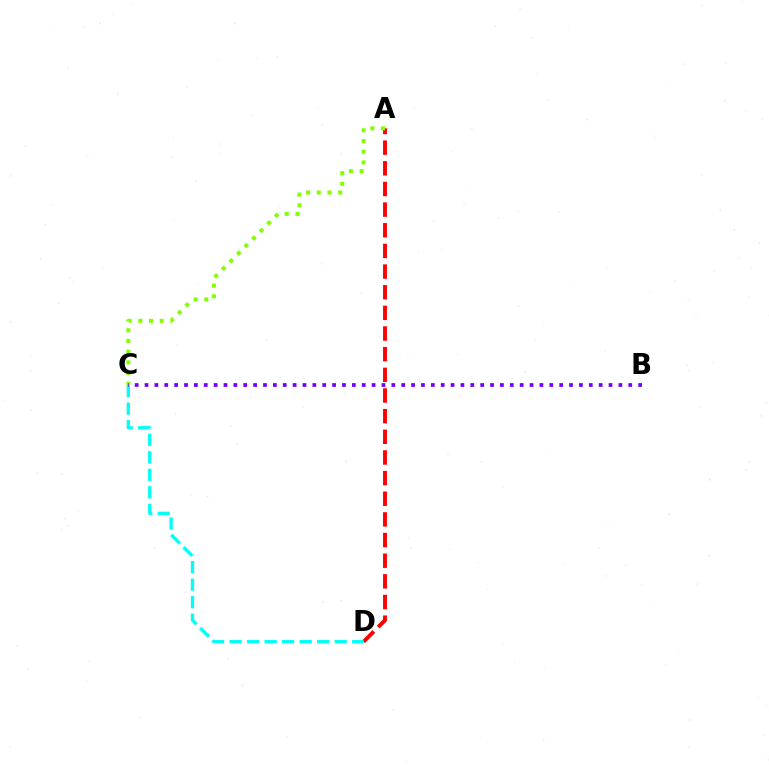{('A', 'D'): [{'color': '#ff0000', 'line_style': 'dashed', 'thickness': 2.81}], ('C', 'D'): [{'color': '#00fff6', 'line_style': 'dashed', 'thickness': 2.38}], ('A', 'C'): [{'color': '#84ff00', 'line_style': 'dotted', 'thickness': 2.91}], ('B', 'C'): [{'color': '#7200ff', 'line_style': 'dotted', 'thickness': 2.68}]}